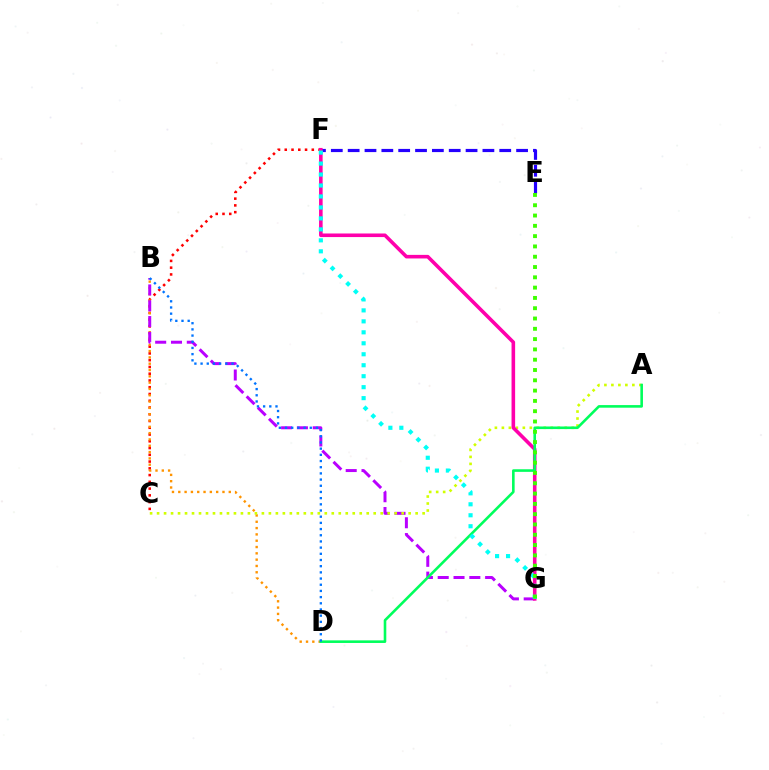{('C', 'F'): [{'color': '#ff0000', 'line_style': 'dotted', 'thickness': 1.84}], ('B', 'D'): [{'color': '#ff9400', 'line_style': 'dotted', 'thickness': 1.72}, {'color': '#0074ff', 'line_style': 'dotted', 'thickness': 1.68}], ('E', 'F'): [{'color': '#2500ff', 'line_style': 'dashed', 'thickness': 2.29}], ('B', 'G'): [{'color': '#b900ff', 'line_style': 'dashed', 'thickness': 2.15}], ('A', 'C'): [{'color': '#d1ff00', 'line_style': 'dotted', 'thickness': 1.9}], ('F', 'G'): [{'color': '#ff00ac', 'line_style': 'solid', 'thickness': 2.58}, {'color': '#00fff6', 'line_style': 'dotted', 'thickness': 2.98}], ('A', 'D'): [{'color': '#00ff5c', 'line_style': 'solid', 'thickness': 1.87}], ('E', 'G'): [{'color': '#3dff00', 'line_style': 'dotted', 'thickness': 2.8}]}